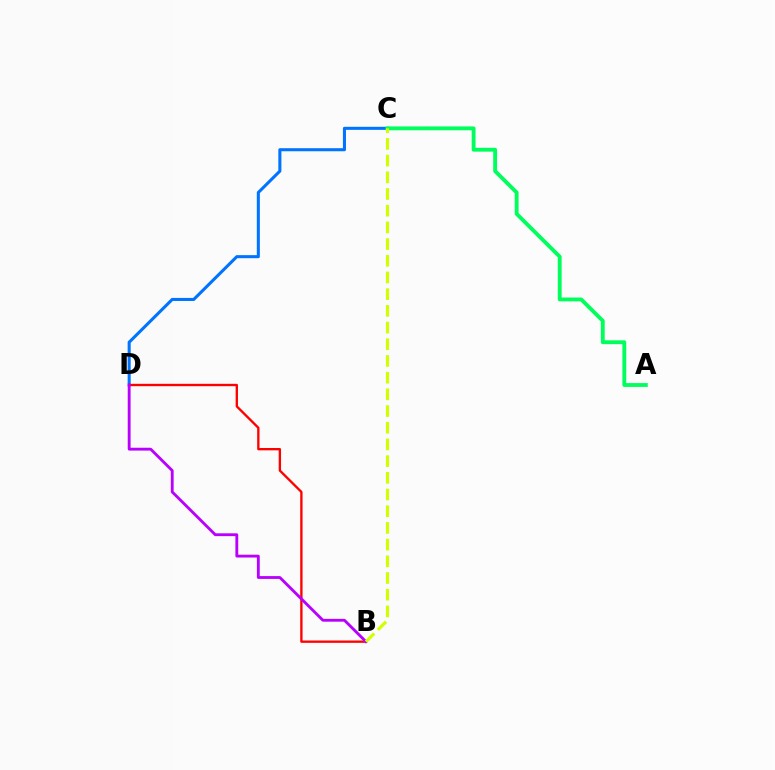{('C', 'D'): [{'color': '#0074ff', 'line_style': 'solid', 'thickness': 2.2}], ('B', 'D'): [{'color': '#ff0000', 'line_style': 'solid', 'thickness': 1.69}, {'color': '#b900ff', 'line_style': 'solid', 'thickness': 2.04}], ('A', 'C'): [{'color': '#00ff5c', 'line_style': 'solid', 'thickness': 2.77}], ('B', 'C'): [{'color': '#d1ff00', 'line_style': 'dashed', 'thickness': 2.27}]}